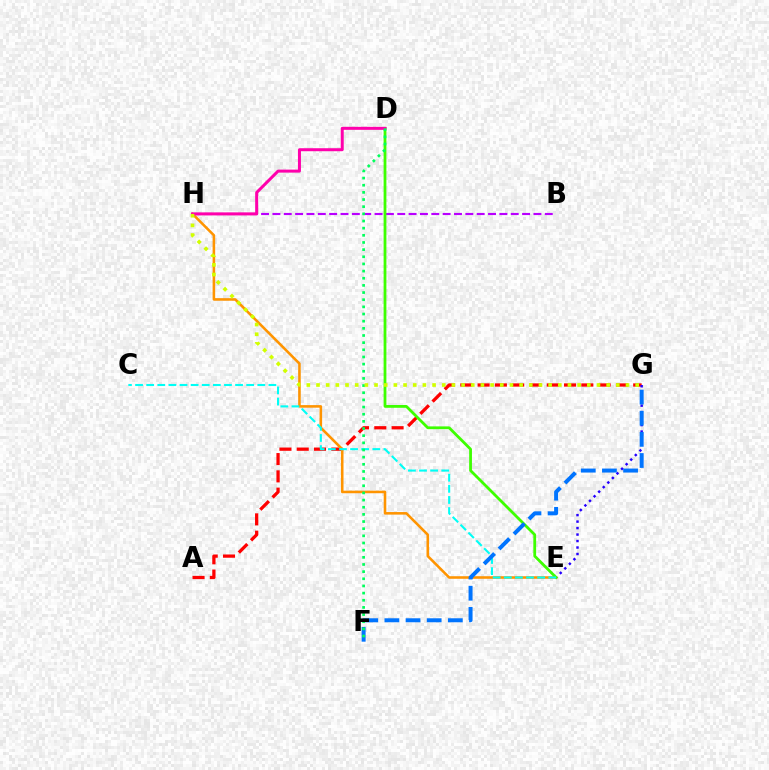{('A', 'G'): [{'color': '#ff0000', 'line_style': 'dashed', 'thickness': 2.35}], ('B', 'H'): [{'color': '#b900ff', 'line_style': 'dashed', 'thickness': 1.54}], ('E', 'G'): [{'color': '#2500ff', 'line_style': 'dotted', 'thickness': 1.76}], ('E', 'H'): [{'color': '#ff9400', 'line_style': 'solid', 'thickness': 1.85}], ('D', 'E'): [{'color': '#3dff00', 'line_style': 'solid', 'thickness': 2.0}], ('C', 'E'): [{'color': '#00fff6', 'line_style': 'dashed', 'thickness': 1.51}], ('F', 'G'): [{'color': '#0074ff', 'line_style': 'dashed', 'thickness': 2.87}], ('D', 'H'): [{'color': '#ff00ac', 'line_style': 'solid', 'thickness': 2.16}], ('D', 'F'): [{'color': '#00ff5c', 'line_style': 'dotted', 'thickness': 1.94}], ('G', 'H'): [{'color': '#d1ff00', 'line_style': 'dotted', 'thickness': 2.63}]}